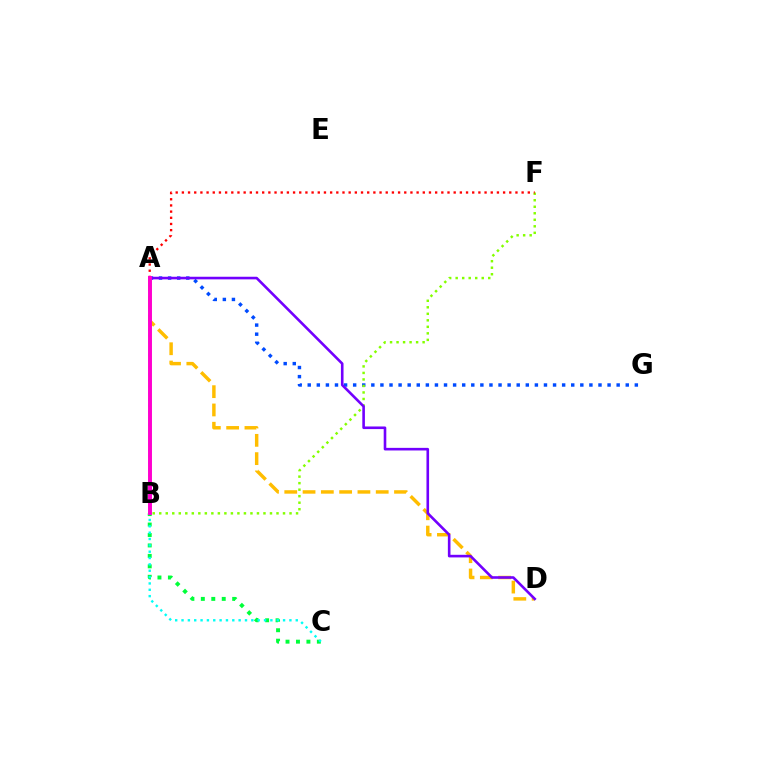{('B', 'C'): [{'color': '#00ff39', 'line_style': 'dotted', 'thickness': 2.84}], ('A', 'G'): [{'color': '#004bff', 'line_style': 'dotted', 'thickness': 2.47}], ('A', 'D'): [{'color': '#ffbd00', 'line_style': 'dashed', 'thickness': 2.48}, {'color': '#7200ff', 'line_style': 'solid', 'thickness': 1.88}], ('B', 'F'): [{'color': '#84ff00', 'line_style': 'dotted', 'thickness': 1.77}], ('A', 'C'): [{'color': '#00fff6', 'line_style': 'dotted', 'thickness': 1.72}], ('A', 'F'): [{'color': '#ff0000', 'line_style': 'dotted', 'thickness': 1.68}], ('A', 'B'): [{'color': '#ff00cf', 'line_style': 'solid', 'thickness': 2.84}]}